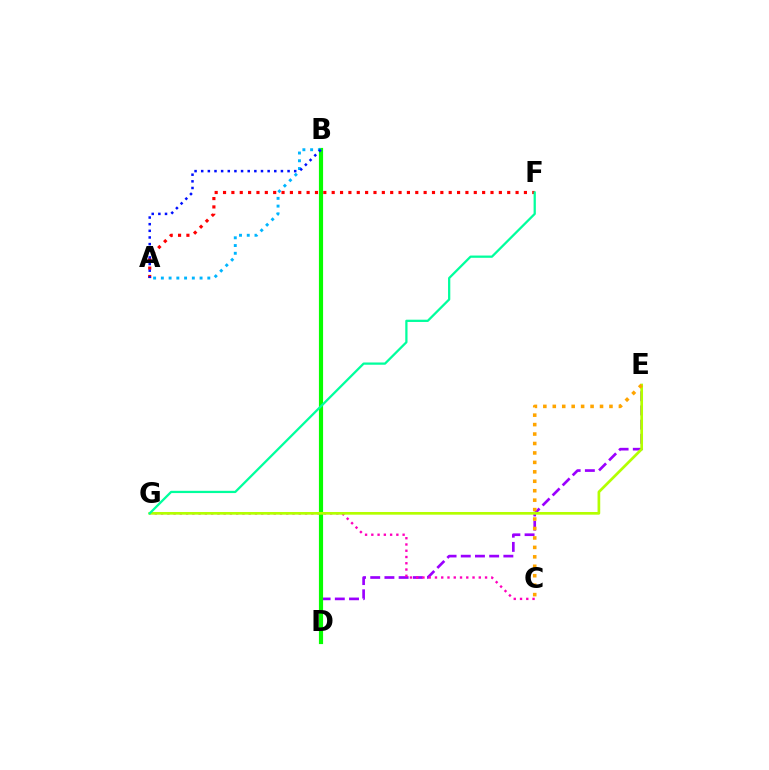{('D', 'E'): [{'color': '#9b00ff', 'line_style': 'dashed', 'thickness': 1.93}], ('C', 'G'): [{'color': '#ff00bd', 'line_style': 'dotted', 'thickness': 1.7}], ('B', 'D'): [{'color': '#08ff00', 'line_style': 'solid', 'thickness': 3.0}], ('A', 'F'): [{'color': '#ff0000', 'line_style': 'dotted', 'thickness': 2.27}], ('E', 'G'): [{'color': '#b3ff00', 'line_style': 'solid', 'thickness': 1.94}], ('A', 'B'): [{'color': '#00b5ff', 'line_style': 'dotted', 'thickness': 2.1}, {'color': '#0010ff', 'line_style': 'dotted', 'thickness': 1.81}], ('C', 'E'): [{'color': '#ffa500', 'line_style': 'dotted', 'thickness': 2.57}], ('F', 'G'): [{'color': '#00ff9d', 'line_style': 'solid', 'thickness': 1.63}]}